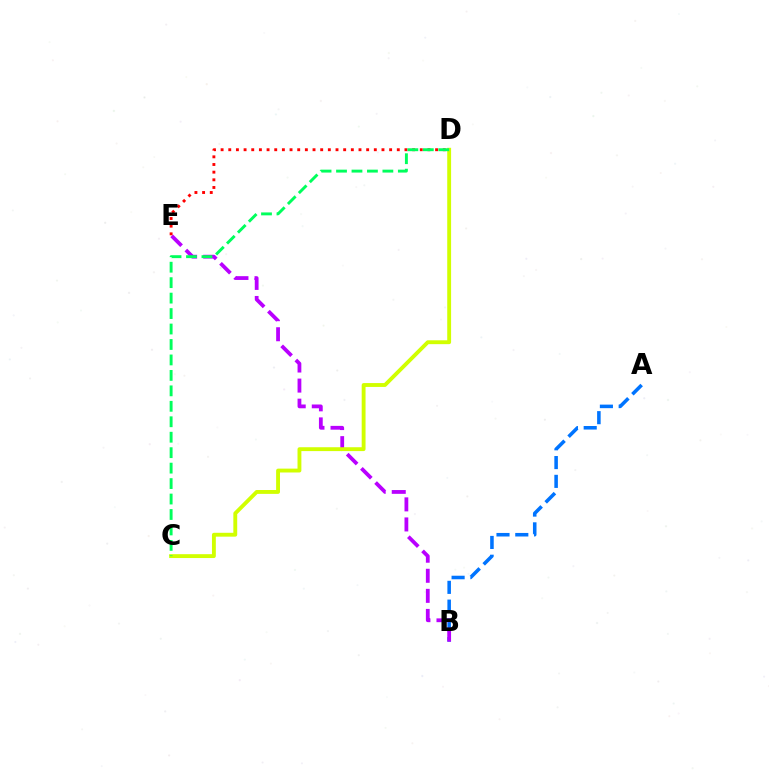{('A', 'B'): [{'color': '#0074ff', 'line_style': 'dashed', 'thickness': 2.55}], ('B', 'E'): [{'color': '#b900ff', 'line_style': 'dashed', 'thickness': 2.73}], ('C', 'D'): [{'color': '#d1ff00', 'line_style': 'solid', 'thickness': 2.78}, {'color': '#00ff5c', 'line_style': 'dashed', 'thickness': 2.1}], ('D', 'E'): [{'color': '#ff0000', 'line_style': 'dotted', 'thickness': 2.08}]}